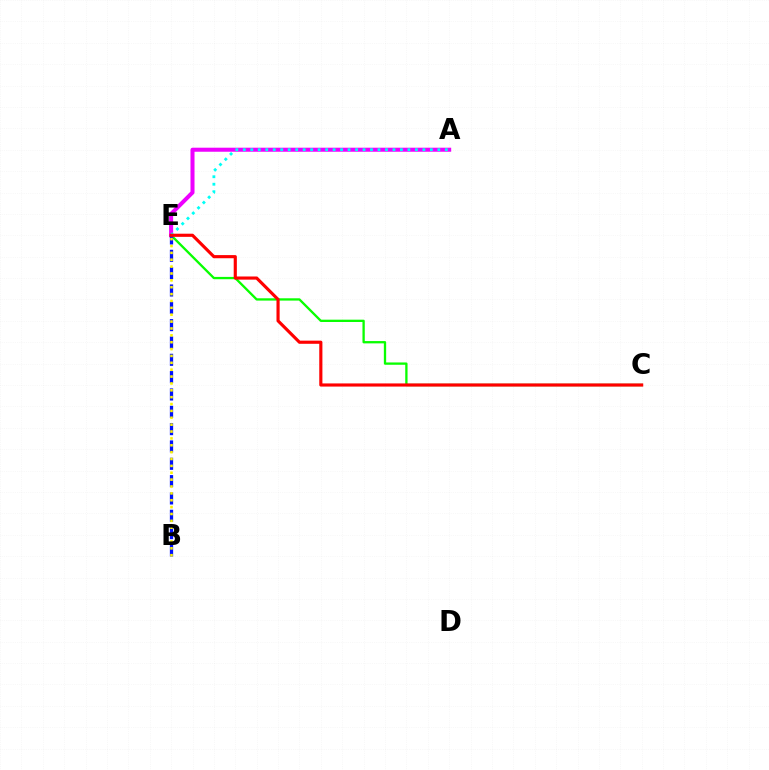{('C', 'E'): [{'color': '#08ff00', 'line_style': 'solid', 'thickness': 1.66}, {'color': '#ff0000', 'line_style': 'solid', 'thickness': 2.27}], ('A', 'E'): [{'color': '#ee00ff', 'line_style': 'solid', 'thickness': 2.91}, {'color': '#00fff6', 'line_style': 'dotted', 'thickness': 2.03}], ('B', 'E'): [{'color': '#0010ff', 'line_style': 'dashed', 'thickness': 2.35}, {'color': '#fcf500', 'line_style': 'dotted', 'thickness': 1.87}]}